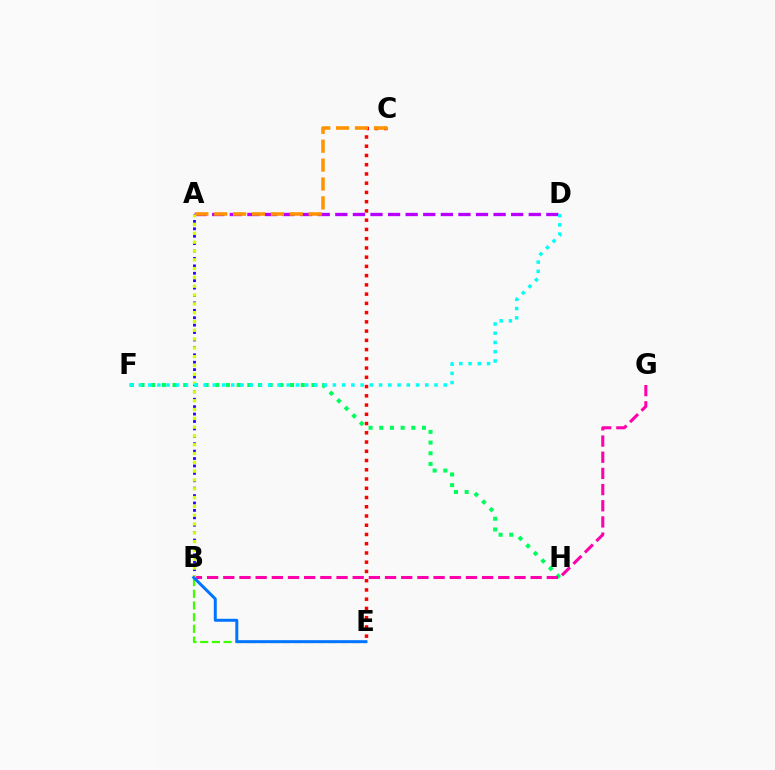{('A', 'B'): [{'color': '#2500ff', 'line_style': 'dotted', 'thickness': 2.01}, {'color': '#d1ff00', 'line_style': 'dotted', 'thickness': 2.39}], ('B', 'E'): [{'color': '#3dff00', 'line_style': 'dashed', 'thickness': 1.59}, {'color': '#0074ff', 'line_style': 'solid', 'thickness': 2.14}], ('C', 'E'): [{'color': '#ff0000', 'line_style': 'dotted', 'thickness': 2.51}], ('F', 'H'): [{'color': '#00ff5c', 'line_style': 'dotted', 'thickness': 2.9}], ('B', 'G'): [{'color': '#ff00ac', 'line_style': 'dashed', 'thickness': 2.2}], ('A', 'D'): [{'color': '#b900ff', 'line_style': 'dashed', 'thickness': 2.39}], ('A', 'C'): [{'color': '#ff9400', 'line_style': 'dashed', 'thickness': 2.57}], ('D', 'F'): [{'color': '#00fff6', 'line_style': 'dotted', 'thickness': 2.51}]}